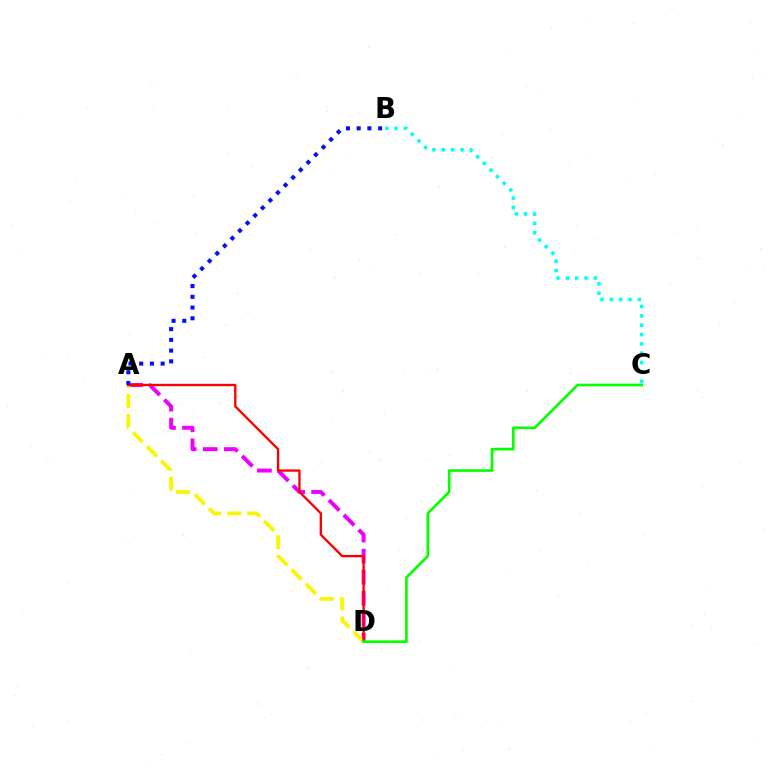{('A', 'D'): [{'color': '#ee00ff', 'line_style': 'dashed', 'thickness': 2.86}, {'color': '#fcf500', 'line_style': 'dashed', 'thickness': 2.73}, {'color': '#ff0000', 'line_style': 'solid', 'thickness': 1.69}], ('A', 'B'): [{'color': '#0010ff', 'line_style': 'dotted', 'thickness': 2.92}], ('C', 'D'): [{'color': '#08ff00', 'line_style': 'solid', 'thickness': 1.92}], ('B', 'C'): [{'color': '#00fff6', 'line_style': 'dotted', 'thickness': 2.54}]}